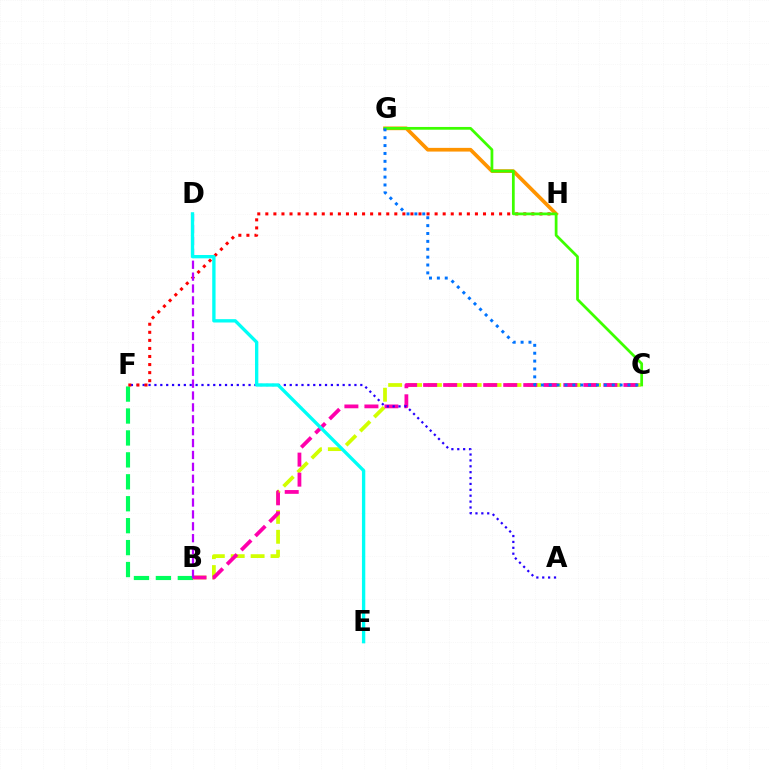{('B', 'C'): [{'color': '#d1ff00', 'line_style': 'dashed', 'thickness': 2.7}, {'color': '#ff00ac', 'line_style': 'dashed', 'thickness': 2.72}], ('B', 'F'): [{'color': '#00ff5c', 'line_style': 'dashed', 'thickness': 2.98}], ('A', 'F'): [{'color': '#2500ff', 'line_style': 'dotted', 'thickness': 1.6}], ('F', 'H'): [{'color': '#ff0000', 'line_style': 'dotted', 'thickness': 2.19}], ('G', 'H'): [{'color': '#ff9400', 'line_style': 'solid', 'thickness': 2.66}], ('C', 'G'): [{'color': '#3dff00', 'line_style': 'solid', 'thickness': 1.98}, {'color': '#0074ff', 'line_style': 'dotted', 'thickness': 2.14}], ('B', 'D'): [{'color': '#b900ff', 'line_style': 'dashed', 'thickness': 1.62}], ('D', 'E'): [{'color': '#00fff6', 'line_style': 'solid', 'thickness': 2.4}]}